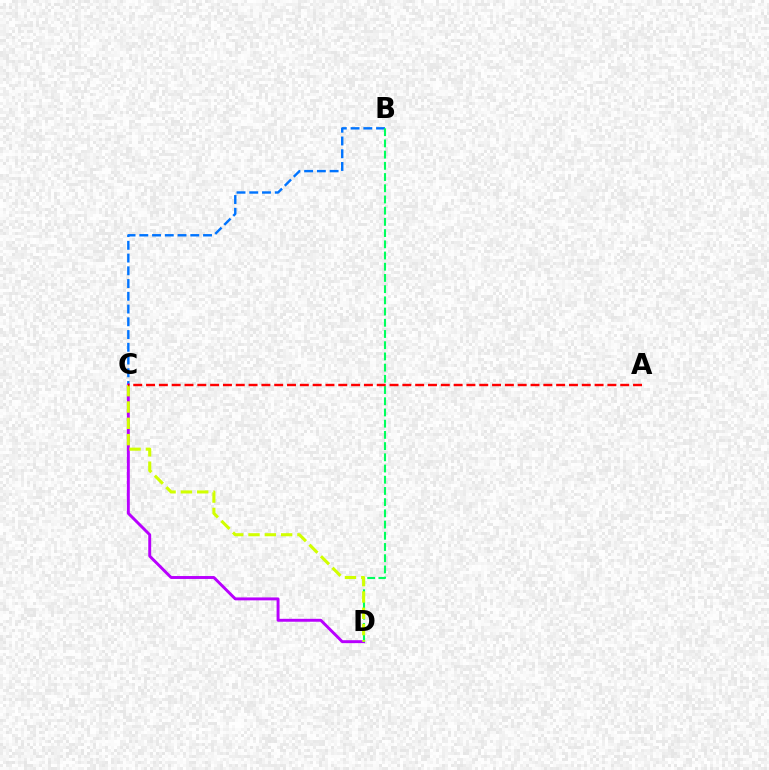{('B', 'C'): [{'color': '#0074ff', 'line_style': 'dashed', 'thickness': 1.73}], ('C', 'D'): [{'color': '#b900ff', 'line_style': 'solid', 'thickness': 2.1}, {'color': '#d1ff00', 'line_style': 'dashed', 'thickness': 2.22}], ('B', 'D'): [{'color': '#00ff5c', 'line_style': 'dashed', 'thickness': 1.52}], ('A', 'C'): [{'color': '#ff0000', 'line_style': 'dashed', 'thickness': 1.74}]}